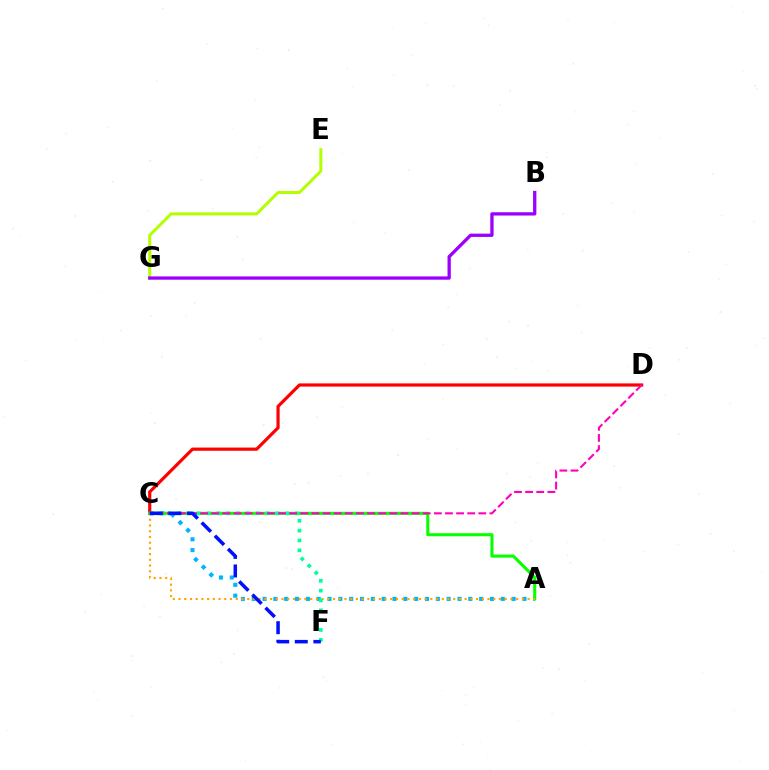{('A', 'C'): [{'color': '#00b5ff', 'line_style': 'dotted', 'thickness': 2.94}, {'color': '#08ff00', 'line_style': 'solid', 'thickness': 2.21}, {'color': '#ffa500', 'line_style': 'dotted', 'thickness': 1.55}], ('E', 'G'): [{'color': '#b3ff00', 'line_style': 'solid', 'thickness': 2.15}], ('B', 'G'): [{'color': '#9b00ff', 'line_style': 'solid', 'thickness': 2.37}], ('C', 'D'): [{'color': '#ff0000', 'line_style': 'solid', 'thickness': 2.3}, {'color': '#ff00bd', 'line_style': 'dashed', 'thickness': 1.51}], ('C', 'F'): [{'color': '#00ff9d', 'line_style': 'dotted', 'thickness': 2.67}, {'color': '#0010ff', 'line_style': 'dashed', 'thickness': 2.53}]}